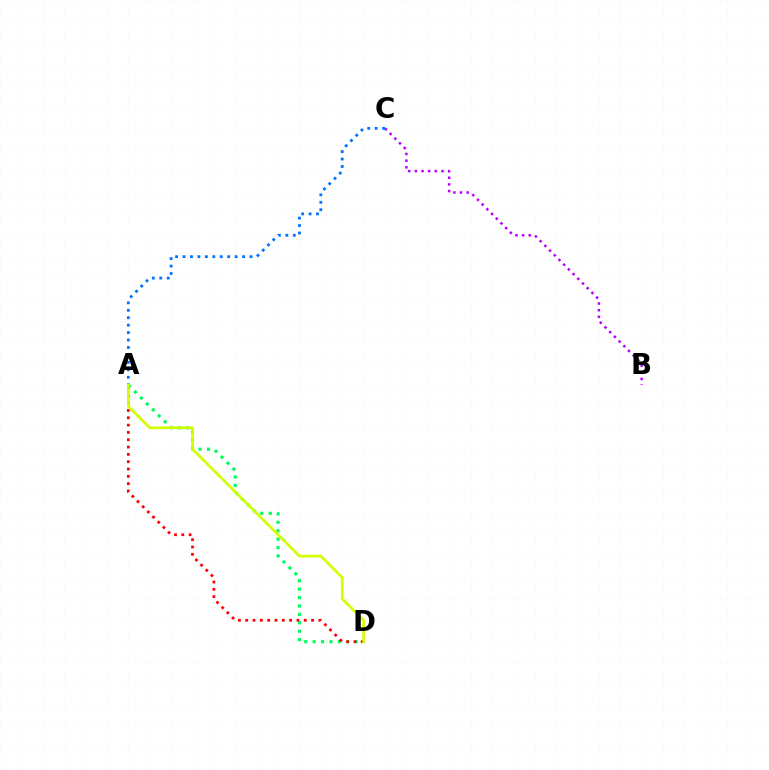{('A', 'D'): [{'color': '#00ff5c', 'line_style': 'dotted', 'thickness': 2.28}, {'color': '#ff0000', 'line_style': 'dotted', 'thickness': 1.99}, {'color': '#d1ff00', 'line_style': 'solid', 'thickness': 1.94}], ('B', 'C'): [{'color': '#b900ff', 'line_style': 'dotted', 'thickness': 1.81}], ('A', 'C'): [{'color': '#0074ff', 'line_style': 'dotted', 'thickness': 2.02}]}